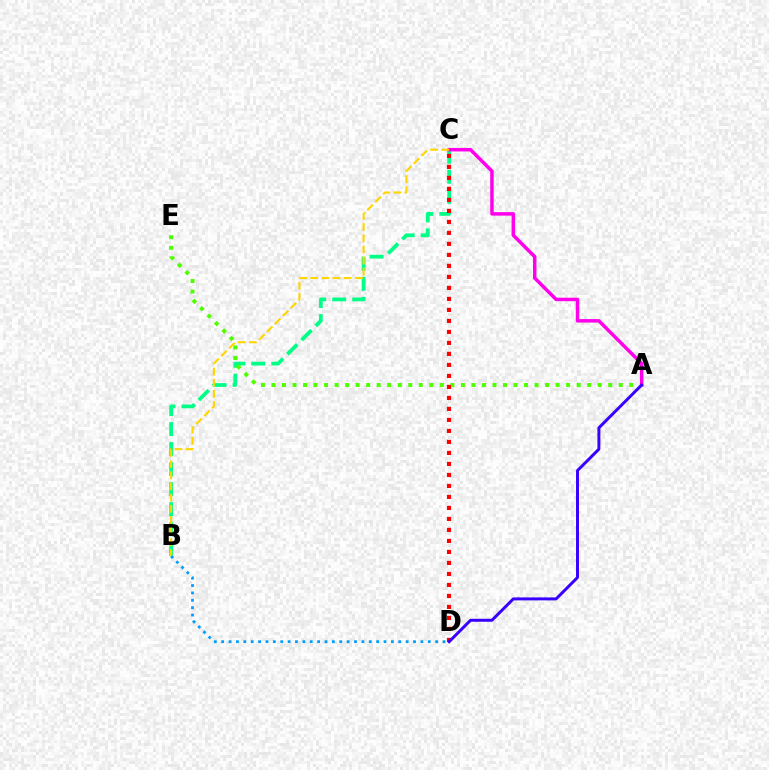{('B', 'C'): [{'color': '#00ff86', 'line_style': 'dashed', 'thickness': 2.72}, {'color': '#ffd500', 'line_style': 'dashed', 'thickness': 1.52}], ('A', 'E'): [{'color': '#4fff00', 'line_style': 'dotted', 'thickness': 2.86}], ('C', 'D'): [{'color': '#ff0000', 'line_style': 'dotted', 'thickness': 2.99}], ('A', 'C'): [{'color': '#ff00ed', 'line_style': 'solid', 'thickness': 2.5}], ('A', 'D'): [{'color': '#3700ff', 'line_style': 'solid', 'thickness': 2.13}], ('B', 'D'): [{'color': '#009eff', 'line_style': 'dotted', 'thickness': 2.0}]}